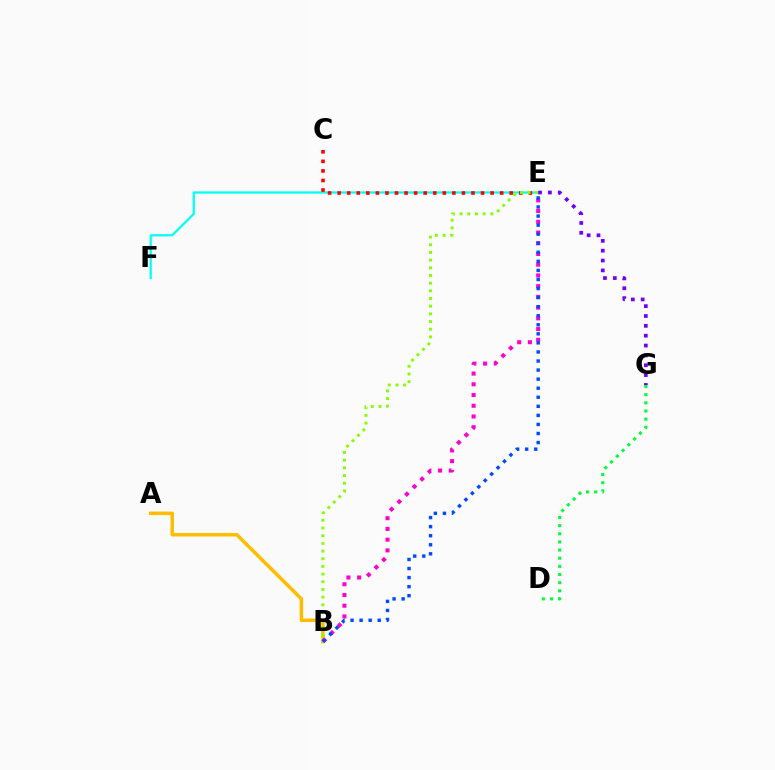{('E', 'F'): [{'color': '#00fff6', 'line_style': 'solid', 'thickness': 1.6}], ('A', 'B'): [{'color': '#ffbd00', 'line_style': 'solid', 'thickness': 2.52}], ('B', 'E'): [{'color': '#ff00cf', 'line_style': 'dotted', 'thickness': 2.91}, {'color': '#004bff', 'line_style': 'dotted', 'thickness': 2.46}, {'color': '#84ff00', 'line_style': 'dotted', 'thickness': 2.09}], ('C', 'E'): [{'color': '#ff0000', 'line_style': 'dotted', 'thickness': 2.6}], ('D', 'G'): [{'color': '#00ff39', 'line_style': 'dotted', 'thickness': 2.21}], ('E', 'G'): [{'color': '#7200ff', 'line_style': 'dotted', 'thickness': 2.68}]}